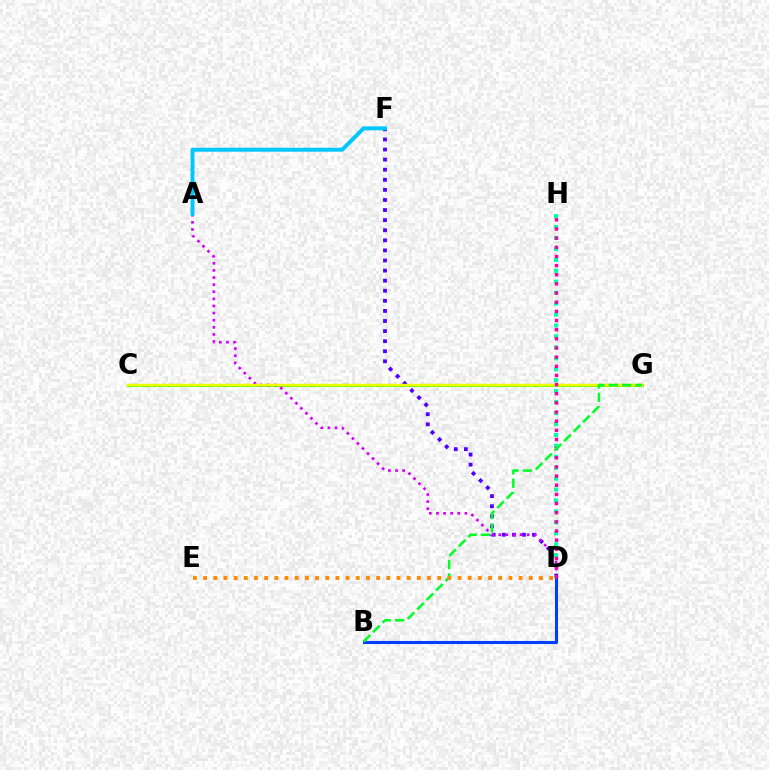{('D', 'F'): [{'color': '#4f00ff', 'line_style': 'dotted', 'thickness': 2.74}], ('C', 'G'): [{'color': '#66ff00', 'line_style': 'solid', 'thickness': 2.08}, {'color': '#ff0000', 'line_style': 'dashed', 'thickness': 1.52}, {'color': '#eeff00', 'line_style': 'solid', 'thickness': 1.7}], ('A', 'D'): [{'color': '#d600ff', 'line_style': 'dotted', 'thickness': 1.93}], ('A', 'F'): [{'color': '#00c7ff', 'line_style': 'solid', 'thickness': 2.84}], ('D', 'H'): [{'color': '#00ffaf', 'line_style': 'dotted', 'thickness': 2.97}, {'color': '#ff00a0', 'line_style': 'dotted', 'thickness': 2.49}], ('B', 'D'): [{'color': '#003fff', 'line_style': 'solid', 'thickness': 2.21}], ('B', 'G'): [{'color': '#00ff27', 'line_style': 'dashed', 'thickness': 1.82}], ('D', 'E'): [{'color': '#ff8800', 'line_style': 'dotted', 'thickness': 2.76}]}